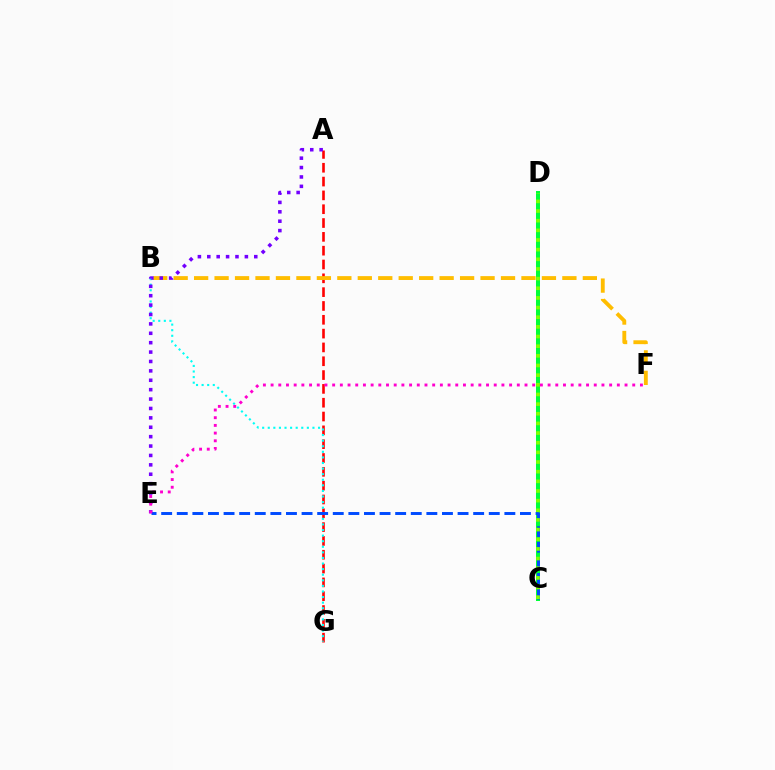{('C', 'D'): [{'color': '#00ff39', 'line_style': 'solid', 'thickness': 2.88}, {'color': '#84ff00', 'line_style': 'dotted', 'thickness': 2.62}], ('A', 'G'): [{'color': '#ff0000', 'line_style': 'dashed', 'thickness': 1.88}], ('B', 'F'): [{'color': '#ffbd00', 'line_style': 'dashed', 'thickness': 2.78}], ('B', 'G'): [{'color': '#00fff6', 'line_style': 'dotted', 'thickness': 1.52}], ('C', 'E'): [{'color': '#004bff', 'line_style': 'dashed', 'thickness': 2.12}], ('A', 'E'): [{'color': '#7200ff', 'line_style': 'dotted', 'thickness': 2.55}], ('E', 'F'): [{'color': '#ff00cf', 'line_style': 'dotted', 'thickness': 2.09}]}